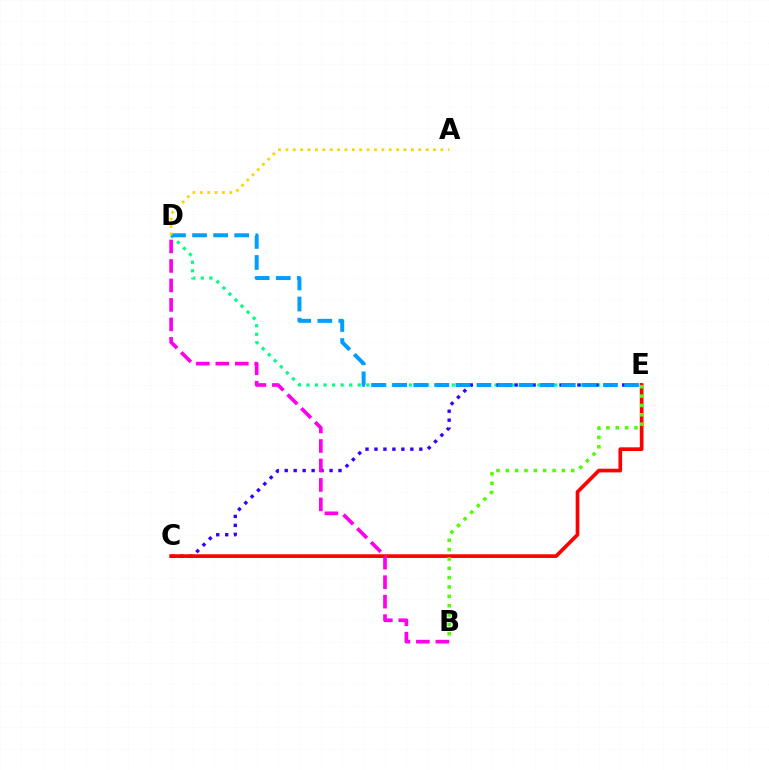{('D', 'E'): [{'color': '#00ff86', 'line_style': 'dotted', 'thickness': 2.32}, {'color': '#009eff', 'line_style': 'dashed', 'thickness': 2.86}], ('C', 'E'): [{'color': '#3700ff', 'line_style': 'dotted', 'thickness': 2.44}, {'color': '#ff0000', 'line_style': 'solid', 'thickness': 2.65}], ('A', 'D'): [{'color': '#ffd500', 'line_style': 'dotted', 'thickness': 2.01}], ('B', 'E'): [{'color': '#4fff00', 'line_style': 'dotted', 'thickness': 2.54}], ('B', 'D'): [{'color': '#ff00ed', 'line_style': 'dashed', 'thickness': 2.65}]}